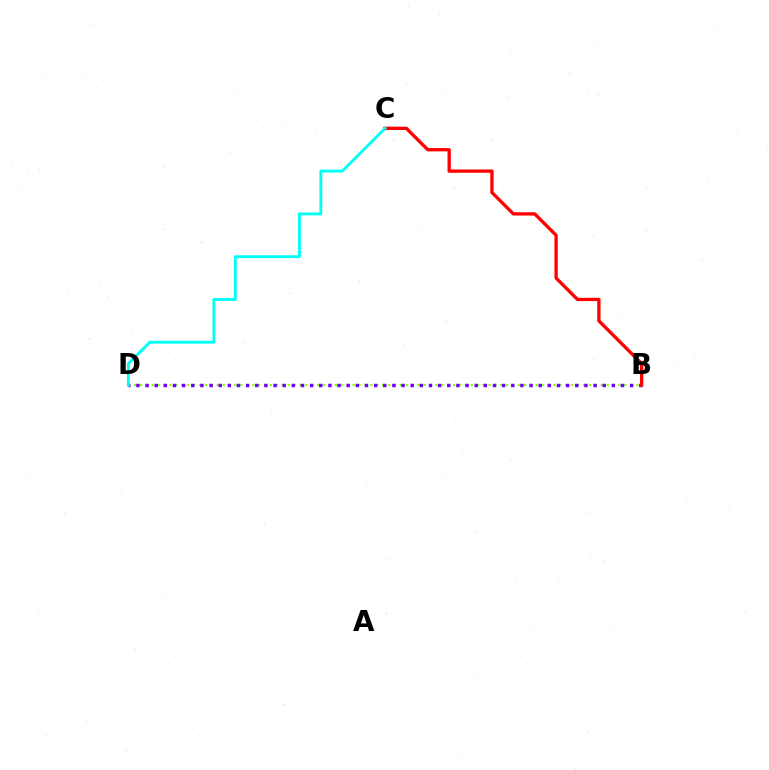{('B', 'D'): [{'color': '#84ff00', 'line_style': 'dotted', 'thickness': 1.61}, {'color': '#7200ff', 'line_style': 'dotted', 'thickness': 2.48}], ('B', 'C'): [{'color': '#ff0000', 'line_style': 'solid', 'thickness': 2.38}], ('C', 'D'): [{'color': '#00fff6', 'line_style': 'solid', 'thickness': 2.06}]}